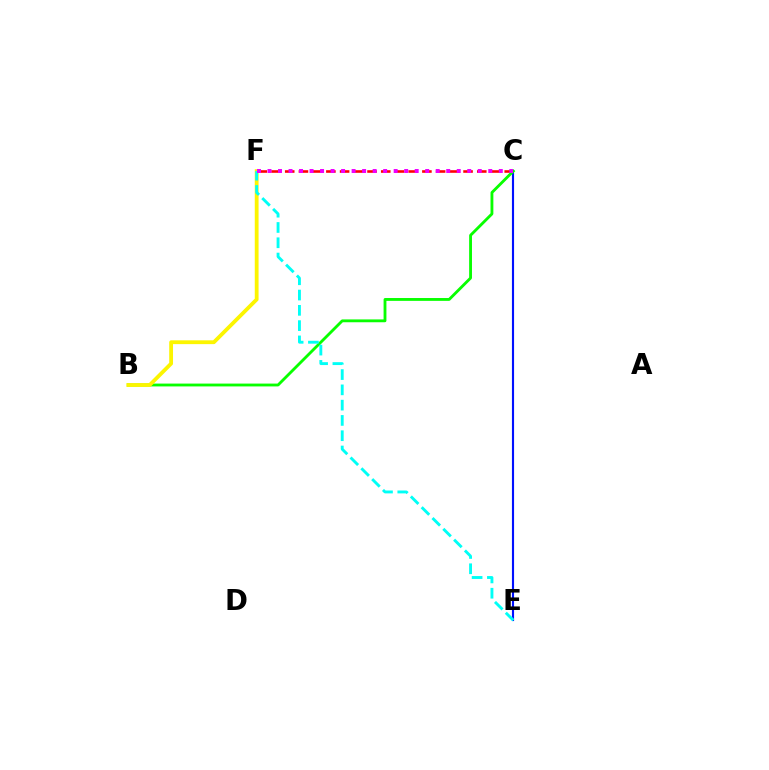{('C', 'E'): [{'color': '#0010ff', 'line_style': 'solid', 'thickness': 1.54}], ('C', 'F'): [{'color': '#ff0000', 'line_style': 'dashed', 'thickness': 1.86}, {'color': '#ee00ff', 'line_style': 'dotted', 'thickness': 2.86}], ('B', 'C'): [{'color': '#08ff00', 'line_style': 'solid', 'thickness': 2.04}], ('B', 'F'): [{'color': '#fcf500', 'line_style': 'solid', 'thickness': 2.74}], ('E', 'F'): [{'color': '#00fff6', 'line_style': 'dashed', 'thickness': 2.08}]}